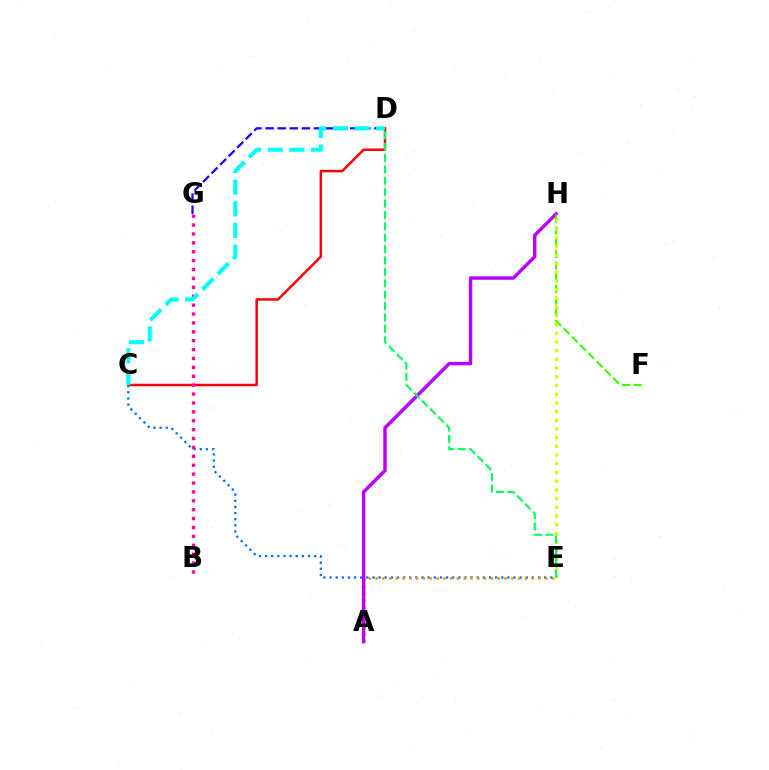{('C', 'D'): [{'color': '#ff0000', 'line_style': 'solid', 'thickness': 1.78}, {'color': '#00fff6', 'line_style': 'dashed', 'thickness': 2.94}], ('C', 'E'): [{'color': '#0074ff', 'line_style': 'dotted', 'thickness': 1.67}], ('A', 'E'): [{'color': '#ff9400', 'line_style': 'dotted', 'thickness': 1.84}], ('A', 'H'): [{'color': '#b900ff', 'line_style': 'solid', 'thickness': 2.47}], ('F', 'H'): [{'color': '#3dff00', 'line_style': 'dashed', 'thickness': 1.58}], ('E', 'H'): [{'color': '#d1ff00', 'line_style': 'dotted', 'thickness': 2.36}], ('D', 'G'): [{'color': '#2500ff', 'line_style': 'dashed', 'thickness': 1.64}], ('D', 'E'): [{'color': '#00ff5c', 'line_style': 'dashed', 'thickness': 1.55}], ('B', 'G'): [{'color': '#ff00ac', 'line_style': 'dotted', 'thickness': 2.42}]}